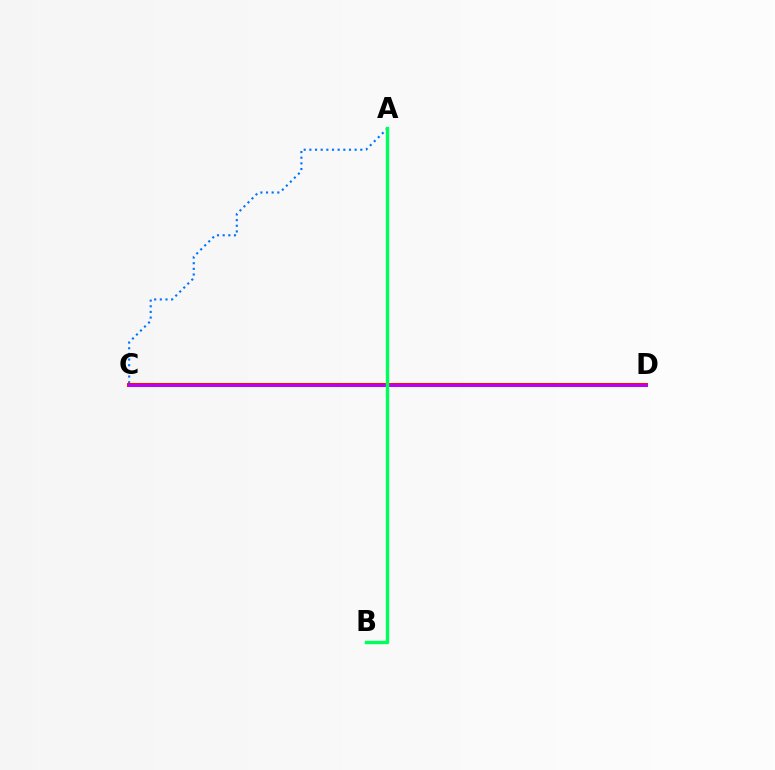{('A', 'C'): [{'color': '#0074ff', 'line_style': 'dotted', 'thickness': 1.54}], ('C', 'D'): [{'color': '#ff0000', 'line_style': 'solid', 'thickness': 2.82}, {'color': '#b900ff', 'line_style': 'solid', 'thickness': 2.05}], ('A', 'B'): [{'color': '#d1ff00', 'line_style': 'dotted', 'thickness': 1.84}, {'color': '#00ff5c', 'line_style': 'solid', 'thickness': 2.45}]}